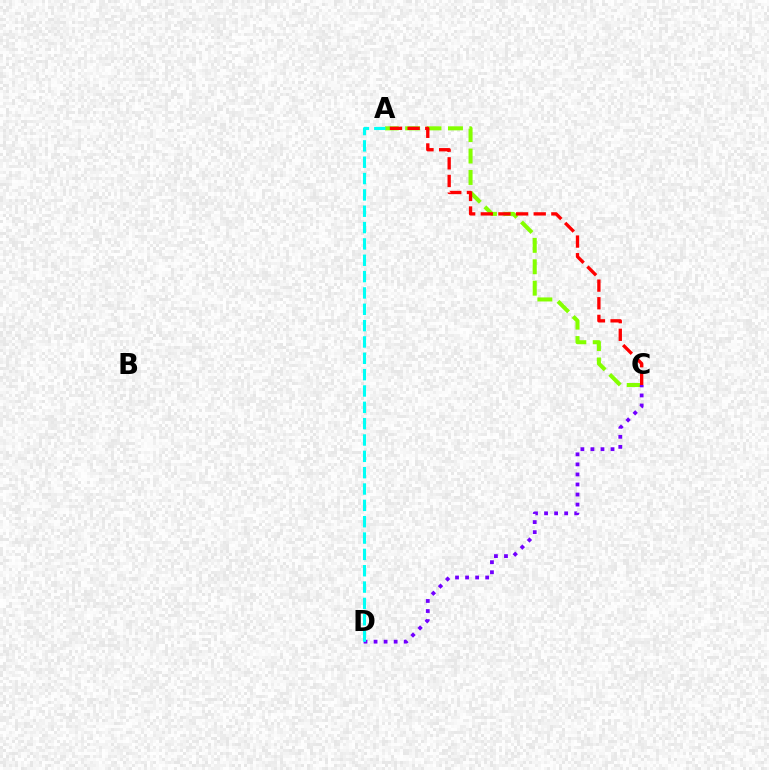{('A', 'C'): [{'color': '#84ff00', 'line_style': 'dashed', 'thickness': 2.91}, {'color': '#ff0000', 'line_style': 'dashed', 'thickness': 2.4}], ('C', 'D'): [{'color': '#7200ff', 'line_style': 'dotted', 'thickness': 2.73}], ('A', 'D'): [{'color': '#00fff6', 'line_style': 'dashed', 'thickness': 2.22}]}